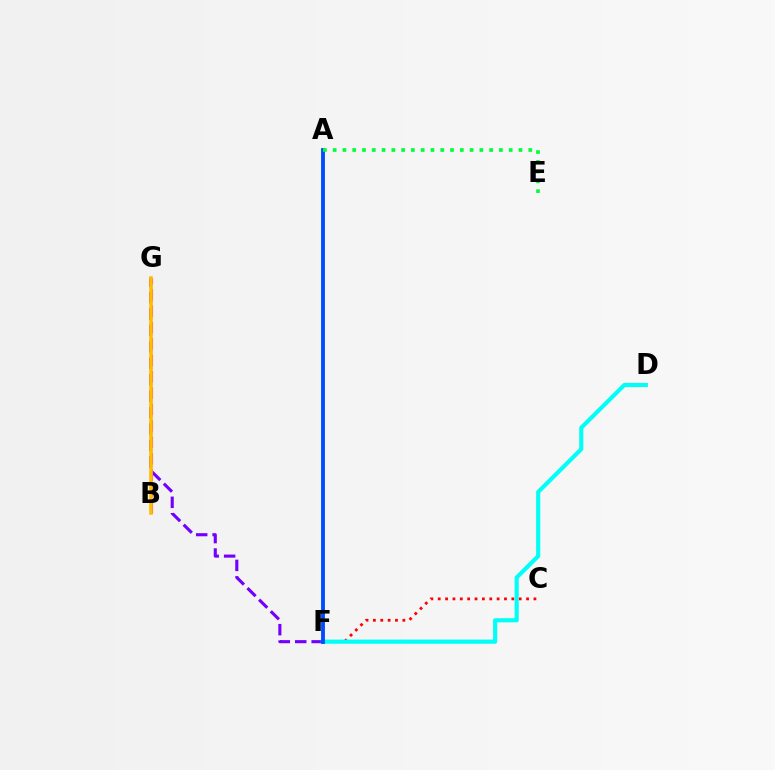{('F', 'G'): [{'color': '#7200ff', 'line_style': 'dashed', 'thickness': 2.23}], ('B', 'G'): [{'color': '#ff00cf', 'line_style': 'dashed', 'thickness': 2.23}, {'color': '#ffbd00', 'line_style': 'solid', 'thickness': 2.58}], ('A', 'F'): [{'color': '#84ff00', 'line_style': 'dotted', 'thickness': 1.81}, {'color': '#004bff', 'line_style': 'solid', 'thickness': 2.76}], ('C', 'F'): [{'color': '#ff0000', 'line_style': 'dotted', 'thickness': 2.0}], ('D', 'F'): [{'color': '#00fff6', 'line_style': 'solid', 'thickness': 2.98}], ('A', 'E'): [{'color': '#00ff39', 'line_style': 'dotted', 'thickness': 2.66}]}